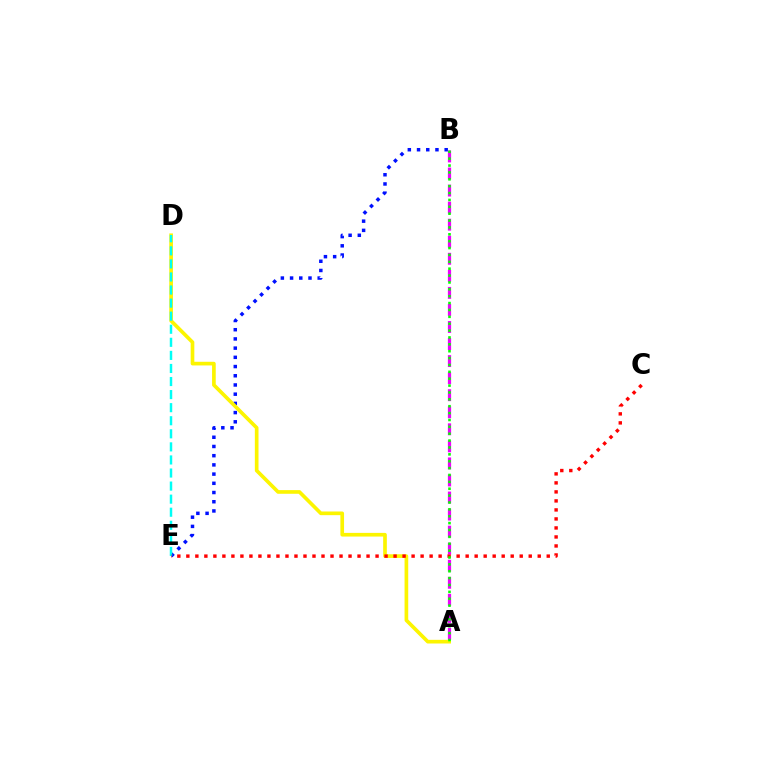{('B', 'E'): [{'color': '#0010ff', 'line_style': 'dotted', 'thickness': 2.5}], ('A', 'D'): [{'color': '#fcf500', 'line_style': 'solid', 'thickness': 2.64}], ('A', 'B'): [{'color': '#ee00ff', 'line_style': 'dashed', 'thickness': 2.32}, {'color': '#08ff00', 'line_style': 'dotted', 'thickness': 1.87}], ('D', 'E'): [{'color': '#00fff6', 'line_style': 'dashed', 'thickness': 1.78}], ('C', 'E'): [{'color': '#ff0000', 'line_style': 'dotted', 'thickness': 2.45}]}